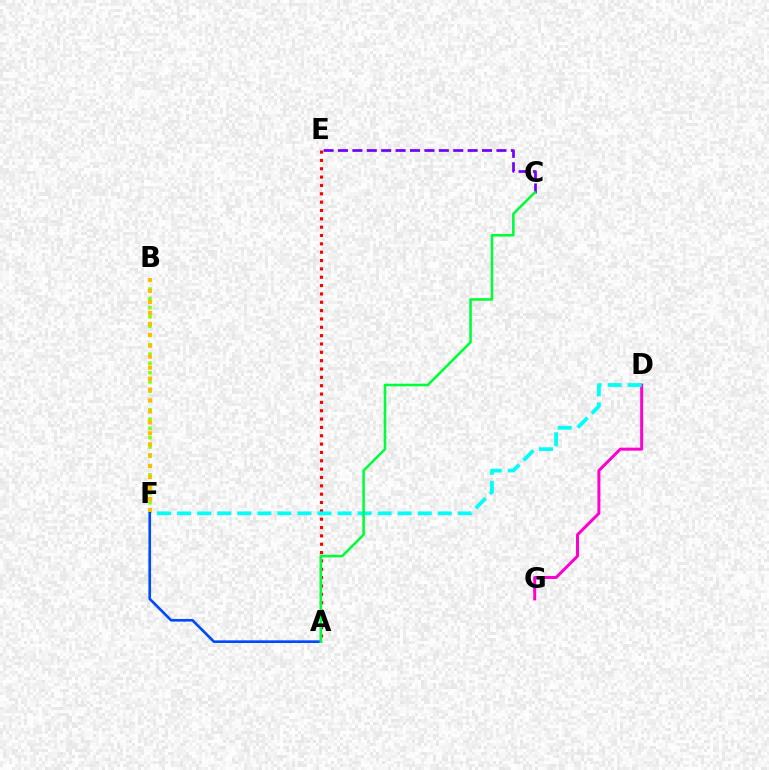{('D', 'G'): [{'color': '#ff00cf', 'line_style': 'solid', 'thickness': 2.15}], ('A', 'E'): [{'color': '#ff0000', 'line_style': 'dotted', 'thickness': 2.27}], ('B', 'F'): [{'color': '#84ff00', 'line_style': 'dotted', 'thickness': 2.52}, {'color': '#ffbd00', 'line_style': 'dotted', 'thickness': 2.97}], ('D', 'F'): [{'color': '#00fff6', 'line_style': 'dashed', 'thickness': 2.72}], ('A', 'F'): [{'color': '#004bff', 'line_style': 'solid', 'thickness': 1.92}], ('C', 'E'): [{'color': '#7200ff', 'line_style': 'dashed', 'thickness': 1.96}], ('A', 'C'): [{'color': '#00ff39', 'line_style': 'solid', 'thickness': 1.85}]}